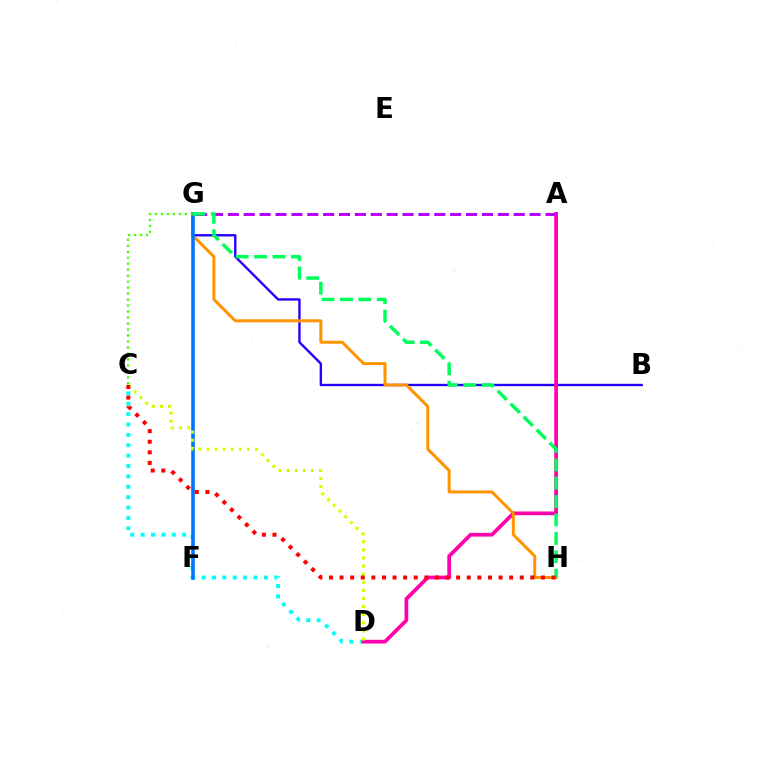{('C', 'D'): [{'color': '#00fff6', 'line_style': 'dotted', 'thickness': 2.82}, {'color': '#d1ff00', 'line_style': 'dotted', 'thickness': 2.2}], ('B', 'G'): [{'color': '#2500ff', 'line_style': 'solid', 'thickness': 1.7}], ('A', 'D'): [{'color': '#ff00ac', 'line_style': 'solid', 'thickness': 2.68}], ('G', 'H'): [{'color': '#ff9400', 'line_style': 'solid', 'thickness': 2.17}, {'color': '#00ff5c', 'line_style': 'dashed', 'thickness': 2.5}], ('F', 'G'): [{'color': '#0074ff', 'line_style': 'solid', 'thickness': 2.57}], ('C', 'G'): [{'color': '#3dff00', 'line_style': 'dotted', 'thickness': 1.62}], ('A', 'G'): [{'color': '#b900ff', 'line_style': 'dashed', 'thickness': 2.16}], ('C', 'H'): [{'color': '#ff0000', 'line_style': 'dotted', 'thickness': 2.88}]}